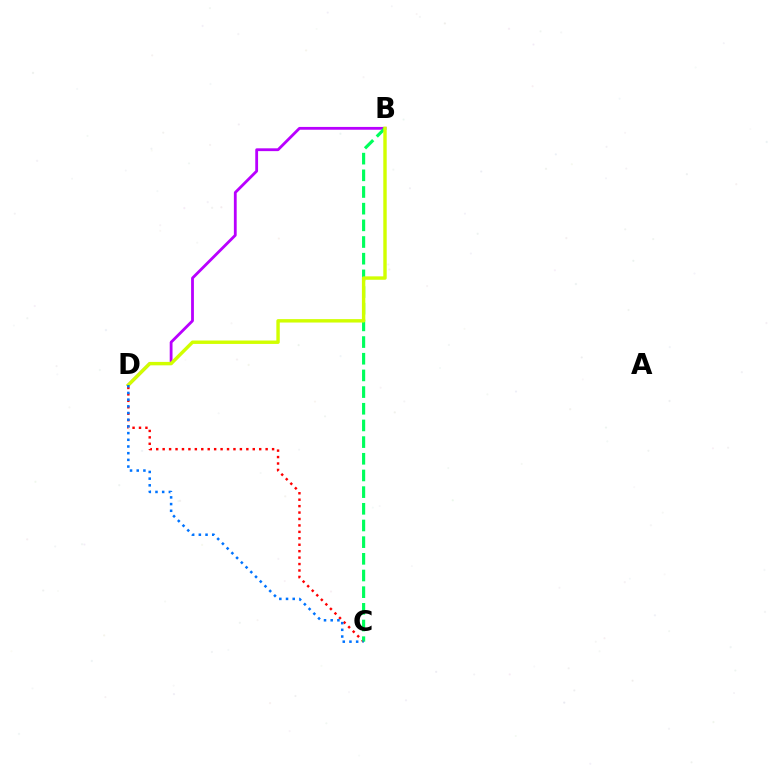{('C', 'D'): [{'color': '#ff0000', 'line_style': 'dotted', 'thickness': 1.75}, {'color': '#0074ff', 'line_style': 'dotted', 'thickness': 1.82}], ('B', 'D'): [{'color': '#b900ff', 'line_style': 'solid', 'thickness': 2.02}, {'color': '#d1ff00', 'line_style': 'solid', 'thickness': 2.46}], ('B', 'C'): [{'color': '#00ff5c', 'line_style': 'dashed', 'thickness': 2.27}]}